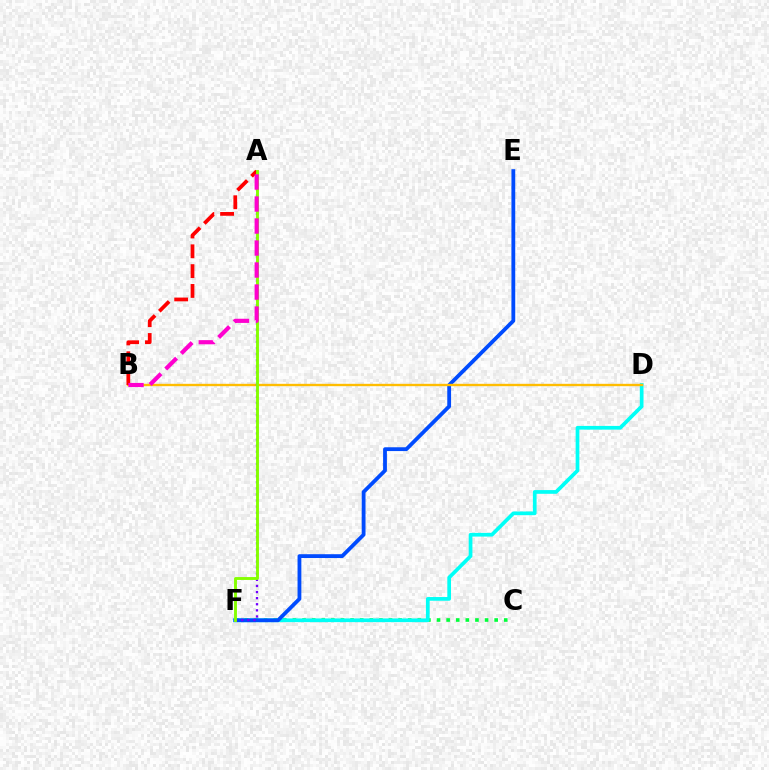{('C', 'F'): [{'color': '#00ff39', 'line_style': 'dotted', 'thickness': 2.61}], ('D', 'F'): [{'color': '#00fff6', 'line_style': 'solid', 'thickness': 2.67}], ('E', 'F'): [{'color': '#004bff', 'line_style': 'solid', 'thickness': 2.74}], ('B', 'D'): [{'color': '#ffbd00', 'line_style': 'solid', 'thickness': 1.7}], ('A', 'F'): [{'color': '#7200ff', 'line_style': 'dotted', 'thickness': 1.66}, {'color': '#84ff00', 'line_style': 'solid', 'thickness': 2.08}], ('A', 'B'): [{'color': '#ff0000', 'line_style': 'dashed', 'thickness': 2.69}, {'color': '#ff00cf', 'line_style': 'dashed', 'thickness': 2.99}]}